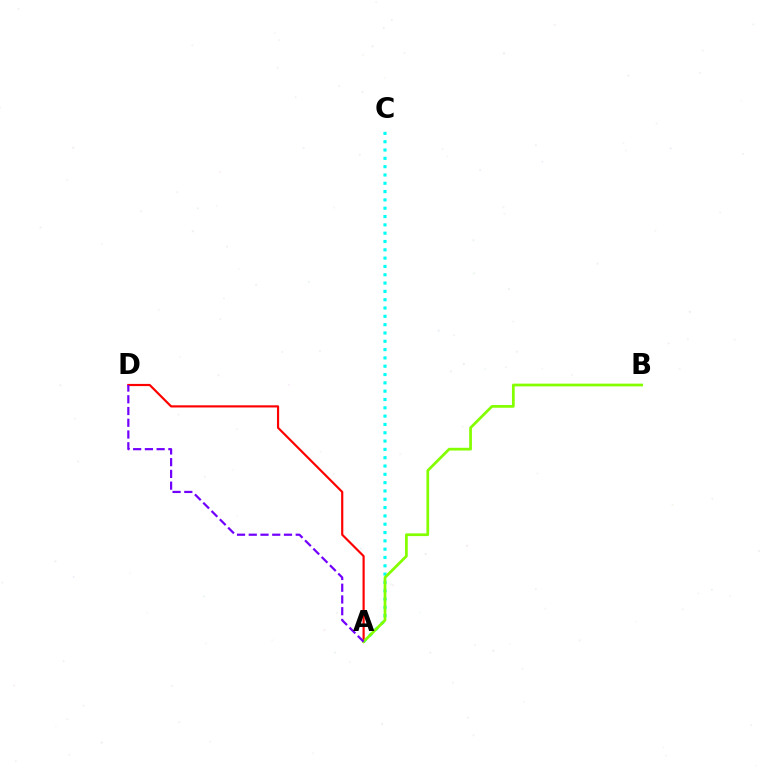{('A', 'C'): [{'color': '#00fff6', 'line_style': 'dotted', 'thickness': 2.26}], ('A', 'D'): [{'color': '#ff0000', 'line_style': 'solid', 'thickness': 1.57}, {'color': '#7200ff', 'line_style': 'dashed', 'thickness': 1.59}], ('A', 'B'): [{'color': '#84ff00', 'line_style': 'solid', 'thickness': 1.97}]}